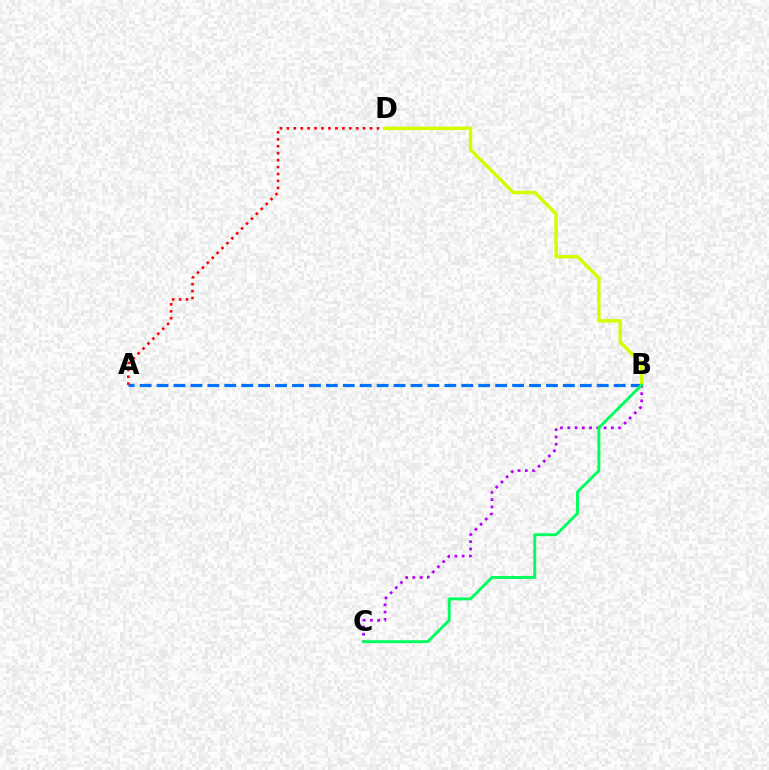{('A', 'B'): [{'color': '#0074ff', 'line_style': 'dashed', 'thickness': 2.3}], ('A', 'D'): [{'color': '#ff0000', 'line_style': 'dotted', 'thickness': 1.88}], ('B', 'D'): [{'color': '#d1ff00', 'line_style': 'solid', 'thickness': 2.48}], ('B', 'C'): [{'color': '#b900ff', 'line_style': 'dotted', 'thickness': 1.98}, {'color': '#00ff5c', 'line_style': 'solid', 'thickness': 2.09}]}